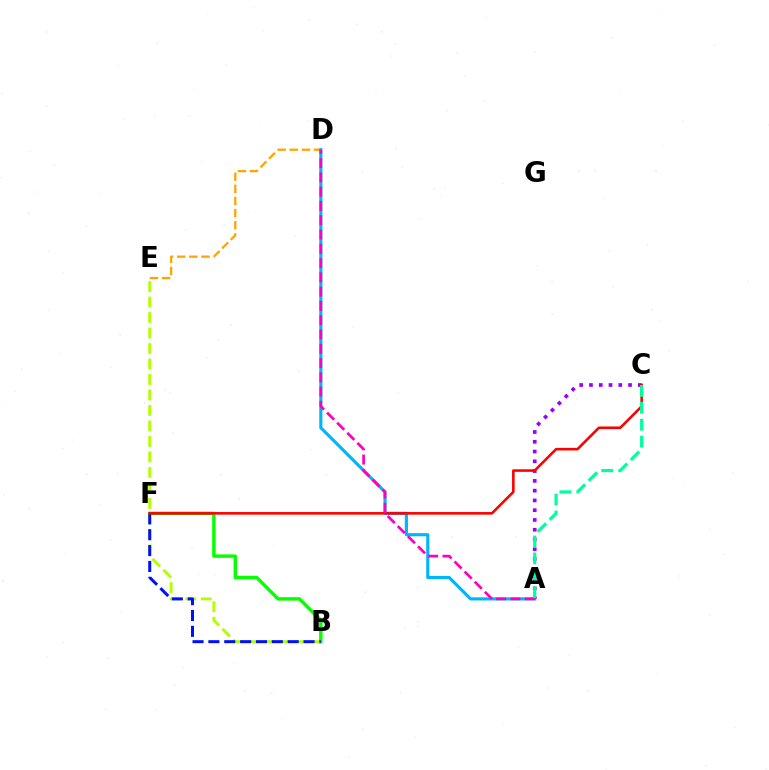{('B', 'F'): [{'color': '#08ff00', 'line_style': 'solid', 'thickness': 2.48}, {'color': '#0010ff', 'line_style': 'dashed', 'thickness': 2.15}], ('B', 'E'): [{'color': '#b3ff00', 'line_style': 'dashed', 'thickness': 2.1}], ('D', 'E'): [{'color': '#ffa500', 'line_style': 'dashed', 'thickness': 1.65}], ('A', 'D'): [{'color': '#00b5ff', 'line_style': 'solid', 'thickness': 2.26}, {'color': '#ff00bd', 'line_style': 'dashed', 'thickness': 1.94}], ('A', 'C'): [{'color': '#9b00ff', 'line_style': 'dotted', 'thickness': 2.66}, {'color': '#00ff9d', 'line_style': 'dashed', 'thickness': 2.3}], ('C', 'F'): [{'color': '#ff0000', 'line_style': 'solid', 'thickness': 1.86}]}